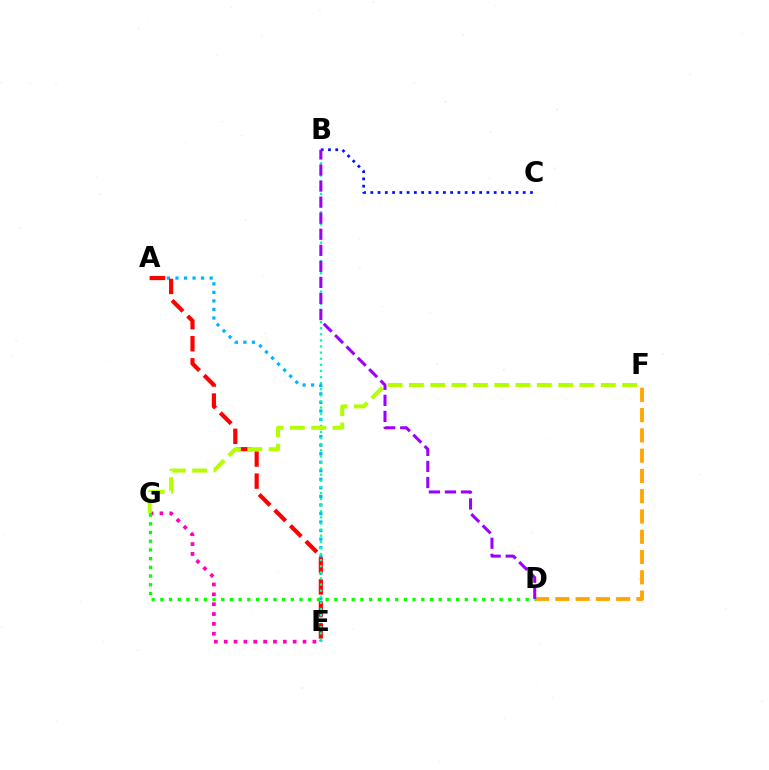{('A', 'E'): [{'color': '#00b5ff', 'line_style': 'dotted', 'thickness': 2.32}, {'color': '#ff0000', 'line_style': 'dashed', 'thickness': 3.0}], ('E', 'G'): [{'color': '#ff00bd', 'line_style': 'dotted', 'thickness': 2.68}], ('B', 'C'): [{'color': '#0010ff', 'line_style': 'dotted', 'thickness': 1.97}], ('D', 'G'): [{'color': '#08ff00', 'line_style': 'dotted', 'thickness': 2.36}], ('D', 'F'): [{'color': '#ffa500', 'line_style': 'dashed', 'thickness': 2.75}], ('B', 'E'): [{'color': '#00ff9d', 'line_style': 'dotted', 'thickness': 1.66}], ('F', 'G'): [{'color': '#b3ff00', 'line_style': 'dashed', 'thickness': 2.9}], ('B', 'D'): [{'color': '#9b00ff', 'line_style': 'dashed', 'thickness': 2.18}]}